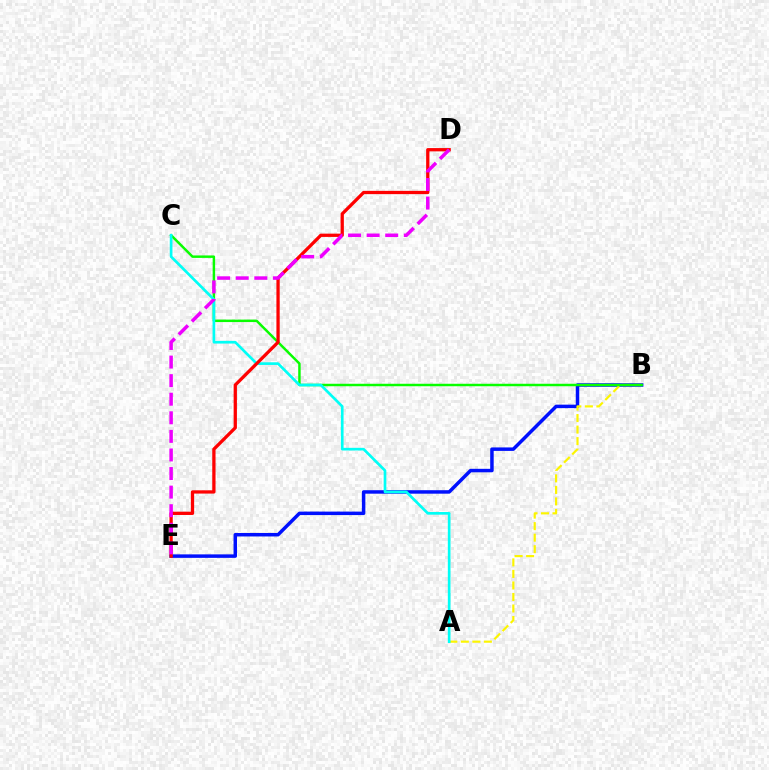{('B', 'E'): [{'color': '#0010ff', 'line_style': 'solid', 'thickness': 2.51}], ('A', 'B'): [{'color': '#fcf500', 'line_style': 'dashed', 'thickness': 1.57}], ('B', 'C'): [{'color': '#08ff00', 'line_style': 'solid', 'thickness': 1.78}], ('A', 'C'): [{'color': '#00fff6', 'line_style': 'solid', 'thickness': 1.93}], ('D', 'E'): [{'color': '#ff0000', 'line_style': 'solid', 'thickness': 2.36}, {'color': '#ee00ff', 'line_style': 'dashed', 'thickness': 2.52}]}